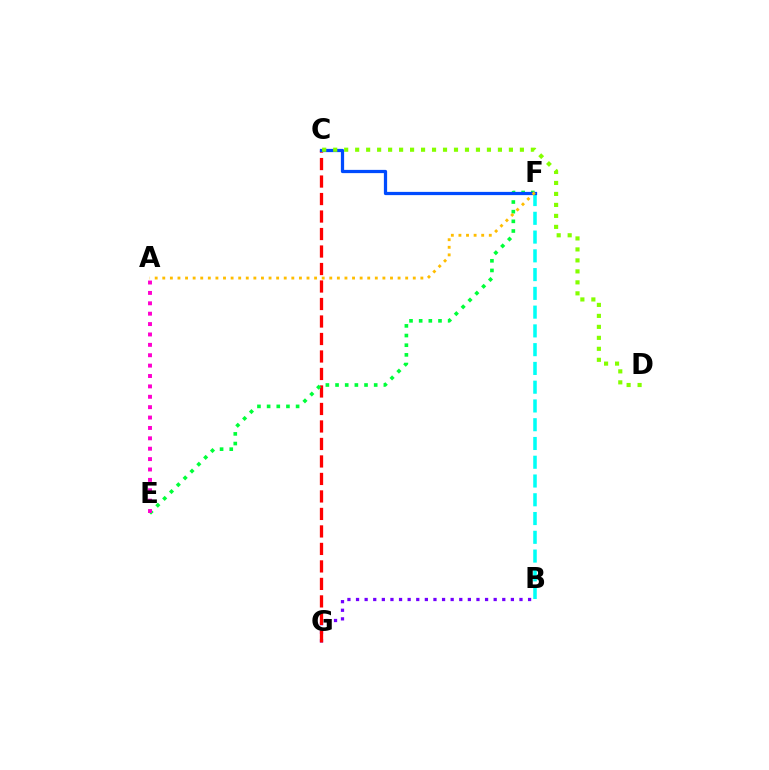{('B', 'F'): [{'color': '#00fff6', 'line_style': 'dashed', 'thickness': 2.55}], ('B', 'G'): [{'color': '#7200ff', 'line_style': 'dotted', 'thickness': 2.34}], ('C', 'G'): [{'color': '#ff0000', 'line_style': 'dashed', 'thickness': 2.38}], ('E', 'F'): [{'color': '#00ff39', 'line_style': 'dotted', 'thickness': 2.62}], ('C', 'F'): [{'color': '#004bff', 'line_style': 'solid', 'thickness': 2.33}], ('A', 'F'): [{'color': '#ffbd00', 'line_style': 'dotted', 'thickness': 2.06}], ('C', 'D'): [{'color': '#84ff00', 'line_style': 'dotted', 'thickness': 2.98}], ('A', 'E'): [{'color': '#ff00cf', 'line_style': 'dotted', 'thickness': 2.82}]}